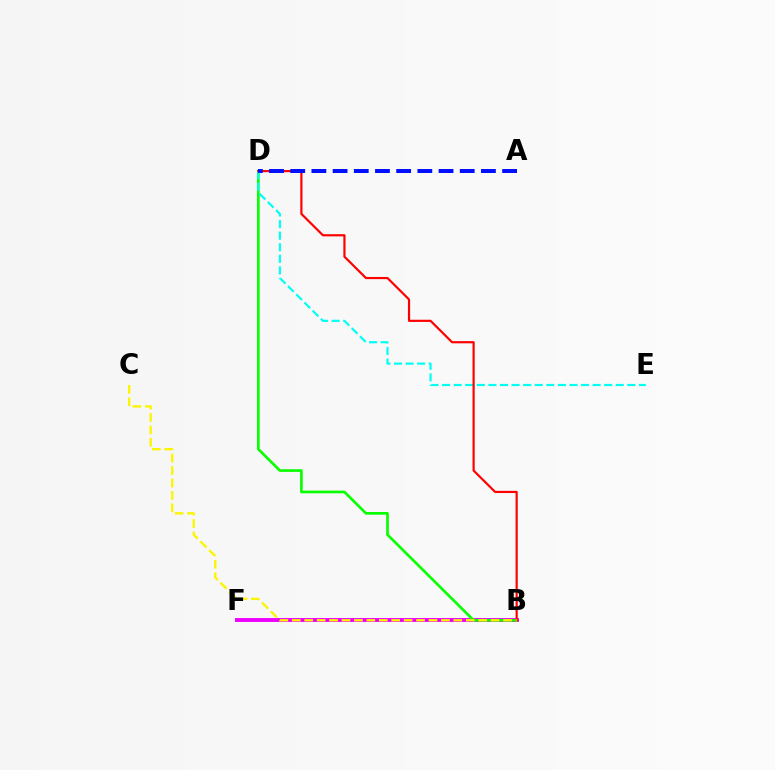{('B', 'F'): [{'color': '#ee00ff', 'line_style': 'solid', 'thickness': 2.81}], ('B', 'D'): [{'color': '#08ff00', 'line_style': 'solid', 'thickness': 1.92}, {'color': '#ff0000', 'line_style': 'solid', 'thickness': 1.57}], ('D', 'E'): [{'color': '#00fff6', 'line_style': 'dashed', 'thickness': 1.57}], ('B', 'C'): [{'color': '#fcf500', 'line_style': 'dashed', 'thickness': 1.69}], ('A', 'D'): [{'color': '#0010ff', 'line_style': 'dashed', 'thickness': 2.88}]}